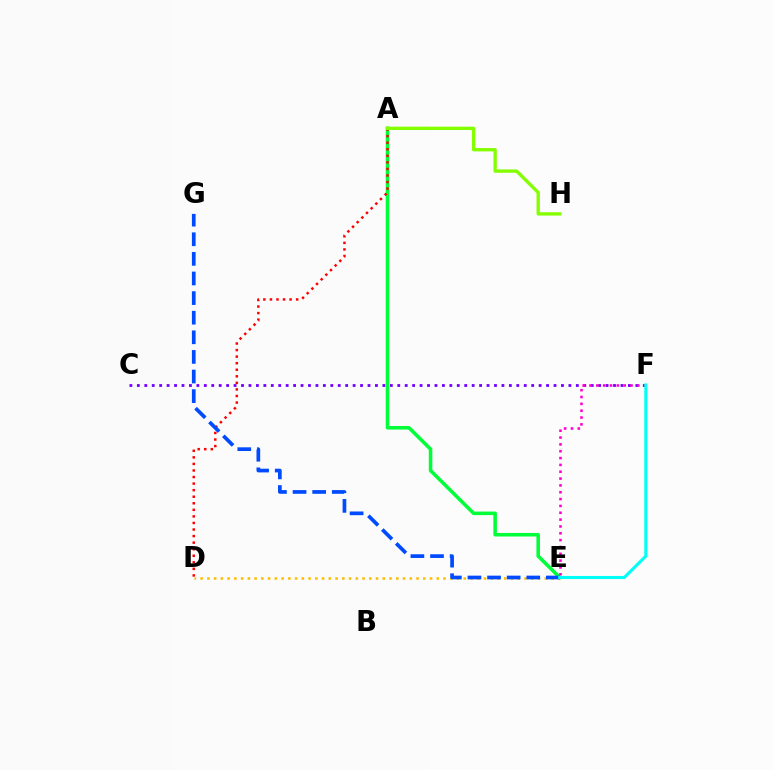{('A', 'E'): [{'color': '#00ff39', 'line_style': 'solid', 'thickness': 2.55}], ('D', 'E'): [{'color': '#ffbd00', 'line_style': 'dotted', 'thickness': 1.83}], ('C', 'F'): [{'color': '#7200ff', 'line_style': 'dotted', 'thickness': 2.02}], ('E', 'F'): [{'color': '#ff00cf', 'line_style': 'dotted', 'thickness': 1.86}, {'color': '#00fff6', 'line_style': 'solid', 'thickness': 2.24}], ('A', 'D'): [{'color': '#ff0000', 'line_style': 'dotted', 'thickness': 1.78}], ('E', 'G'): [{'color': '#004bff', 'line_style': 'dashed', 'thickness': 2.66}], ('A', 'H'): [{'color': '#84ff00', 'line_style': 'solid', 'thickness': 2.4}]}